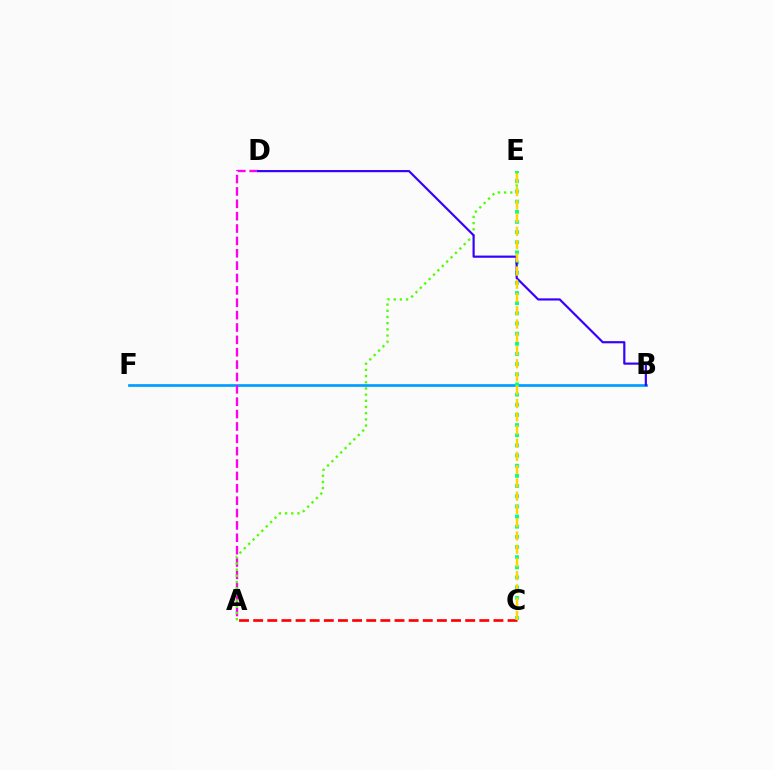{('B', 'F'): [{'color': '#009eff', 'line_style': 'solid', 'thickness': 1.96}], ('A', 'D'): [{'color': '#ff00ed', 'line_style': 'dashed', 'thickness': 1.68}], ('A', 'C'): [{'color': '#ff0000', 'line_style': 'dashed', 'thickness': 1.92}], ('C', 'E'): [{'color': '#00ff86', 'line_style': 'dotted', 'thickness': 2.76}, {'color': '#ffd500', 'line_style': 'dashed', 'thickness': 1.8}], ('A', 'E'): [{'color': '#4fff00', 'line_style': 'dotted', 'thickness': 1.68}], ('B', 'D'): [{'color': '#3700ff', 'line_style': 'solid', 'thickness': 1.57}]}